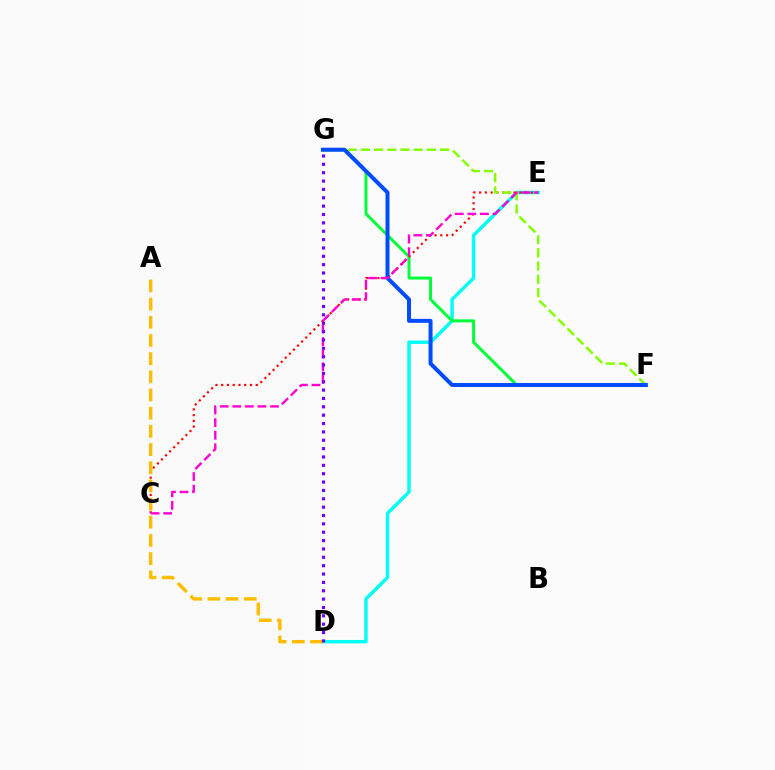{('D', 'E'): [{'color': '#00fff6', 'line_style': 'solid', 'thickness': 2.47}], ('F', 'G'): [{'color': '#00ff39', 'line_style': 'solid', 'thickness': 2.16}, {'color': '#84ff00', 'line_style': 'dashed', 'thickness': 1.79}, {'color': '#004bff', 'line_style': 'solid', 'thickness': 2.87}], ('C', 'E'): [{'color': '#ff0000', 'line_style': 'dotted', 'thickness': 1.56}, {'color': '#ff00cf', 'line_style': 'dashed', 'thickness': 1.71}], ('A', 'D'): [{'color': '#ffbd00', 'line_style': 'dashed', 'thickness': 2.47}], ('D', 'G'): [{'color': '#7200ff', 'line_style': 'dotted', 'thickness': 2.27}]}